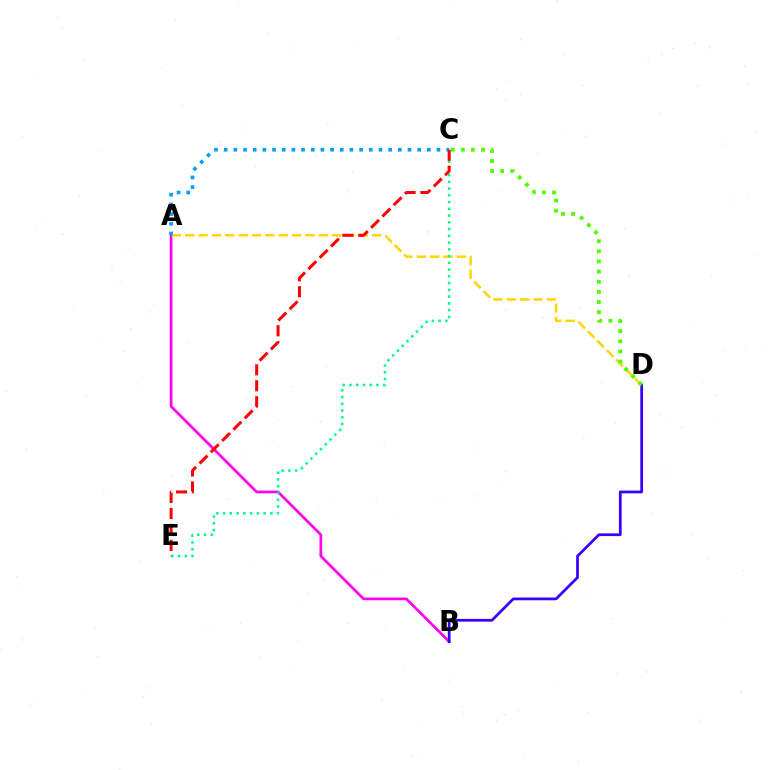{('A', 'B'): [{'color': '#ff00ed', 'line_style': 'solid', 'thickness': 1.94}], ('A', 'D'): [{'color': '#ffd500', 'line_style': 'dashed', 'thickness': 1.81}], ('B', 'D'): [{'color': '#3700ff', 'line_style': 'solid', 'thickness': 1.97}], ('C', 'D'): [{'color': '#4fff00', 'line_style': 'dotted', 'thickness': 2.75}], ('A', 'C'): [{'color': '#009eff', 'line_style': 'dotted', 'thickness': 2.63}], ('C', 'E'): [{'color': '#00ff86', 'line_style': 'dotted', 'thickness': 1.83}, {'color': '#ff0000', 'line_style': 'dashed', 'thickness': 2.17}]}